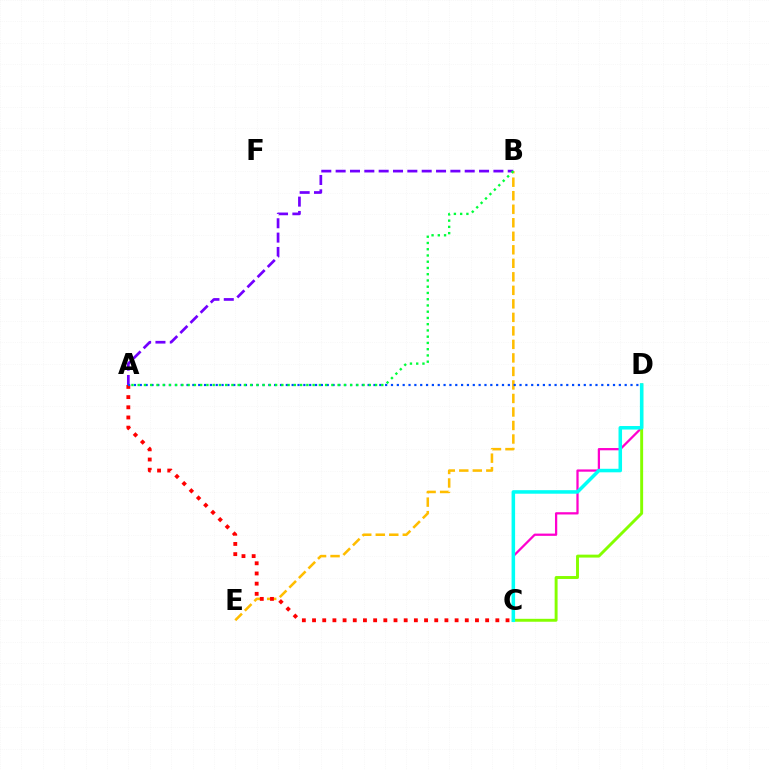{('C', 'D'): [{'color': '#ff00cf', 'line_style': 'solid', 'thickness': 1.63}, {'color': '#84ff00', 'line_style': 'solid', 'thickness': 2.11}, {'color': '#00fff6', 'line_style': 'solid', 'thickness': 2.54}], ('A', 'B'): [{'color': '#7200ff', 'line_style': 'dashed', 'thickness': 1.95}, {'color': '#00ff39', 'line_style': 'dotted', 'thickness': 1.7}], ('B', 'E'): [{'color': '#ffbd00', 'line_style': 'dashed', 'thickness': 1.84}], ('A', 'C'): [{'color': '#ff0000', 'line_style': 'dotted', 'thickness': 2.77}], ('A', 'D'): [{'color': '#004bff', 'line_style': 'dotted', 'thickness': 1.59}]}